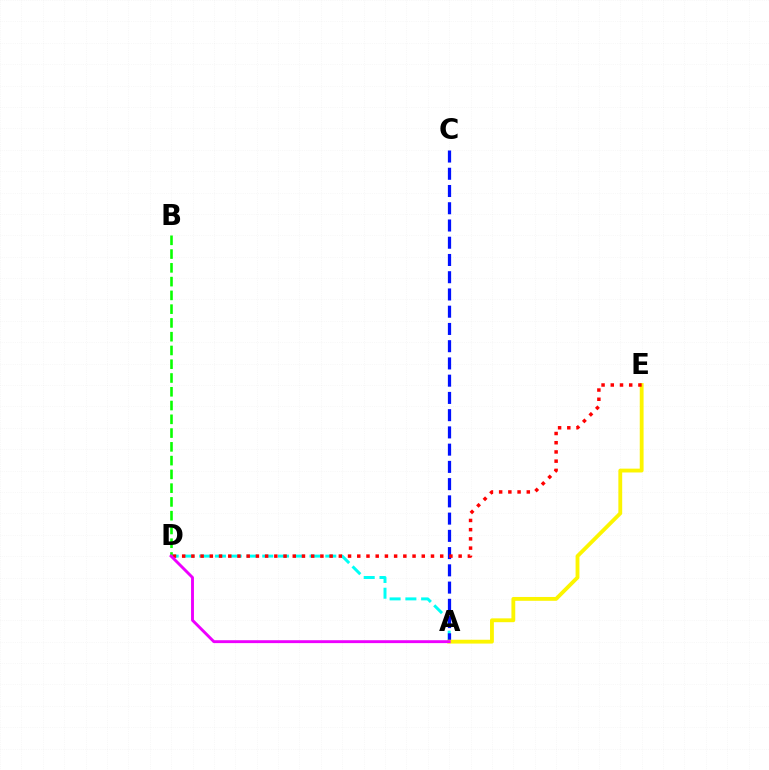{('A', 'D'): [{'color': '#00fff6', 'line_style': 'dashed', 'thickness': 2.14}, {'color': '#ee00ff', 'line_style': 'solid', 'thickness': 2.09}], ('A', 'C'): [{'color': '#0010ff', 'line_style': 'dashed', 'thickness': 2.34}], ('A', 'E'): [{'color': '#fcf500', 'line_style': 'solid', 'thickness': 2.76}], ('D', 'E'): [{'color': '#ff0000', 'line_style': 'dotted', 'thickness': 2.5}], ('B', 'D'): [{'color': '#08ff00', 'line_style': 'dashed', 'thickness': 1.87}]}